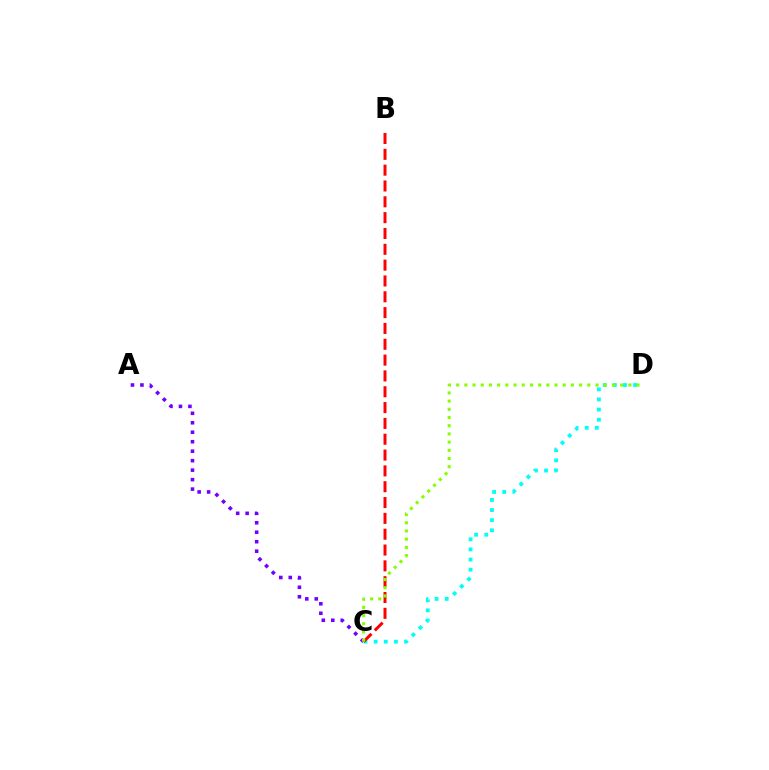{('A', 'C'): [{'color': '#7200ff', 'line_style': 'dotted', 'thickness': 2.57}], ('C', 'D'): [{'color': '#00fff6', 'line_style': 'dotted', 'thickness': 2.75}, {'color': '#84ff00', 'line_style': 'dotted', 'thickness': 2.23}], ('B', 'C'): [{'color': '#ff0000', 'line_style': 'dashed', 'thickness': 2.15}]}